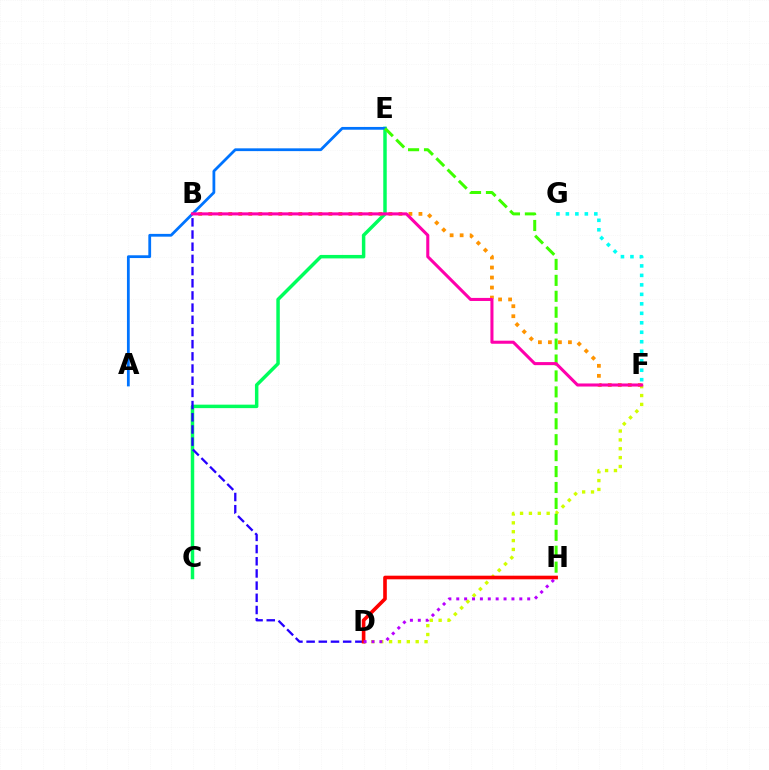{('F', 'G'): [{'color': '#00fff6', 'line_style': 'dotted', 'thickness': 2.58}], ('D', 'F'): [{'color': '#d1ff00', 'line_style': 'dotted', 'thickness': 2.41}], ('C', 'E'): [{'color': '#00ff5c', 'line_style': 'solid', 'thickness': 2.5}], ('A', 'E'): [{'color': '#0074ff', 'line_style': 'solid', 'thickness': 2.0}], ('B', 'D'): [{'color': '#2500ff', 'line_style': 'dashed', 'thickness': 1.66}], ('D', 'H'): [{'color': '#ff0000', 'line_style': 'solid', 'thickness': 2.61}, {'color': '#b900ff', 'line_style': 'dotted', 'thickness': 2.14}], ('B', 'F'): [{'color': '#ff9400', 'line_style': 'dotted', 'thickness': 2.72}, {'color': '#ff00ac', 'line_style': 'solid', 'thickness': 2.2}], ('E', 'H'): [{'color': '#3dff00', 'line_style': 'dashed', 'thickness': 2.16}]}